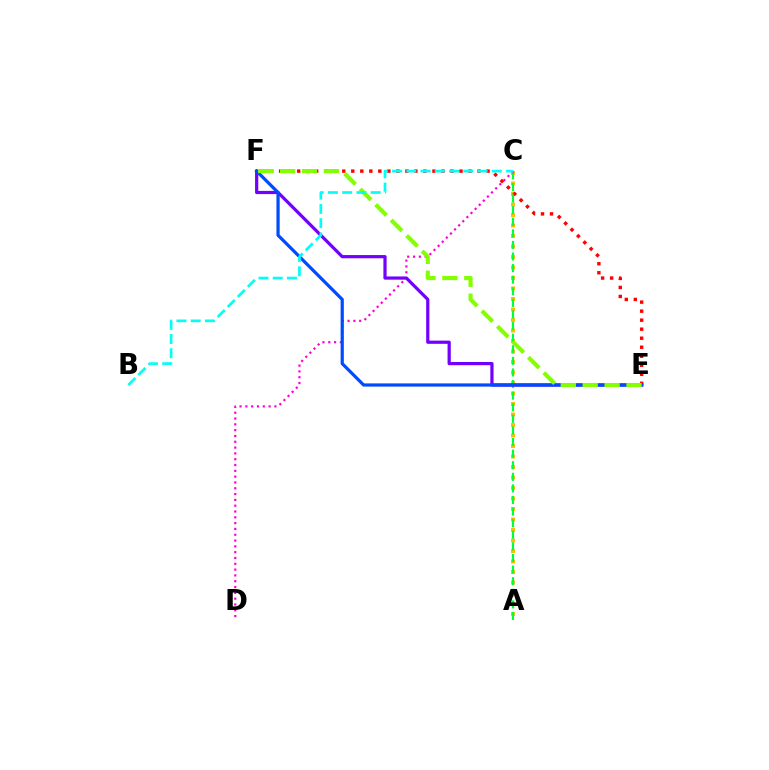{('A', 'C'): [{'color': '#ffbd00', 'line_style': 'dotted', 'thickness': 2.85}, {'color': '#00ff39', 'line_style': 'dashed', 'thickness': 1.58}], ('E', 'F'): [{'color': '#ff0000', 'line_style': 'dotted', 'thickness': 2.45}, {'color': '#7200ff', 'line_style': 'solid', 'thickness': 2.31}, {'color': '#004bff', 'line_style': 'solid', 'thickness': 2.32}, {'color': '#84ff00', 'line_style': 'dashed', 'thickness': 2.98}], ('C', 'D'): [{'color': '#ff00cf', 'line_style': 'dotted', 'thickness': 1.58}], ('B', 'C'): [{'color': '#00fff6', 'line_style': 'dashed', 'thickness': 1.94}]}